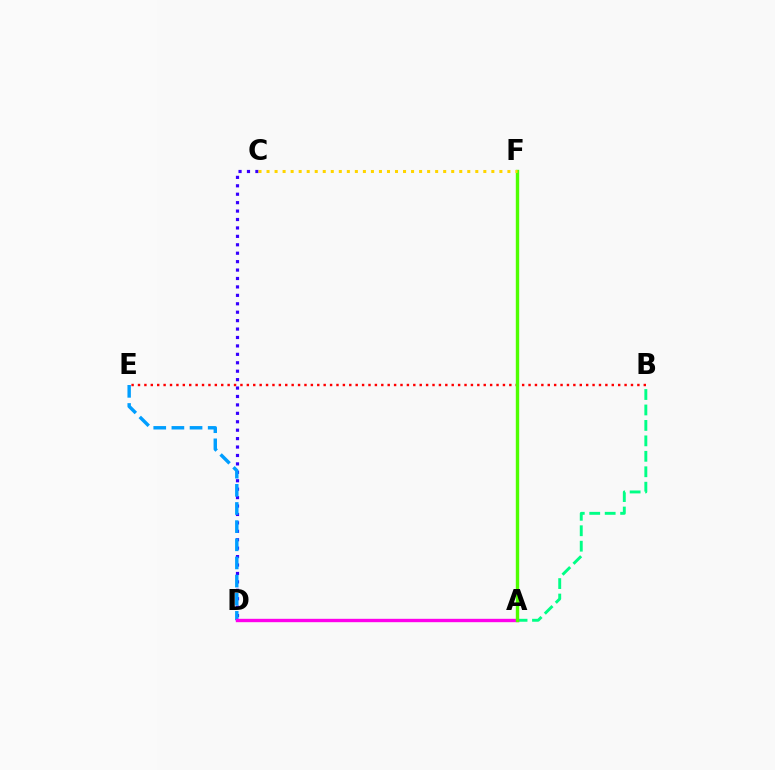{('A', 'B'): [{'color': '#00ff86', 'line_style': 'dashed', 'thickness': 2.1}], ('B', 'E'): [{'color': '#ff0000', 'line_style': 'dotted', 'thickness': 1.74}], ('C', 'D'): [{'color': '#3700ff', 'line_style': 'dotted', 'thickness': 2.29}], ('D', 'E'): [{'color': '#009eff', 'line_style': 'dashed', 'thickness': 2.47}], ('A', 'D'): [{'color': '#ff00ed', 'line_style': 'solid', 'thickness': 2.43}], ('A', 'F'): [{'color': '#4fff00', 'line_style': 'solid', 'thickness': 2.44}], ('C', 'F'): [{'color': '#ffd500', 'line_style': 'dotted', 'thickness': 2.18}]}